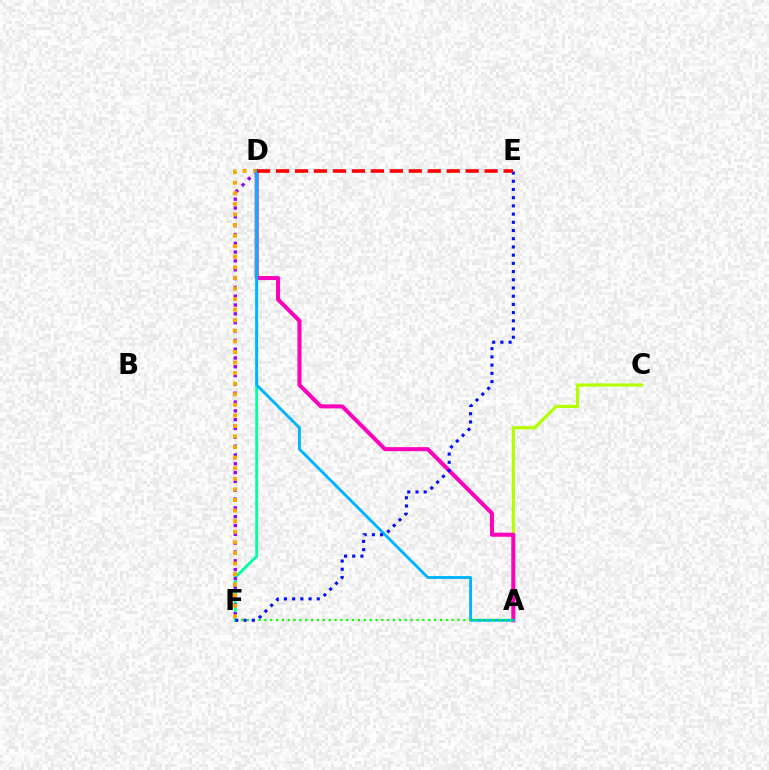{('A', 'C'): [{'color': '#b3ff00', 'line_style': 'solid', 'thickness': 2.32}], ('A', 'D'): [{'color': '#ff00bd', 'line_style': 'solid', 'thickness': 2.9}, {'color': '#00b5ff', 'line_style': 'solid', 'thickness': 2.07}], ('D', 'F'): [{'color': '#00ff9d', 'line_style': 'solid', 'thickness': 2.02}, {'color': '#9b00ff', 'line_style': 'dotted', 'thickness': 2.4}, {'color': '#ffa500', 'line_style': 'dotted', 'thickness': 2.87}], ('A', 'F'): [{'color': '#08ff00', 'line_style': 'dotted', 'thickness': 1.59}], ('E', 'F'): [{'color': '#0010ff', 'line_style': 'dotted', 'thickness': 2.23}], ('D', 'E'): [{'color': '#ff0000', 'line_style': 'dashed', 'thickness': 2.58}]}